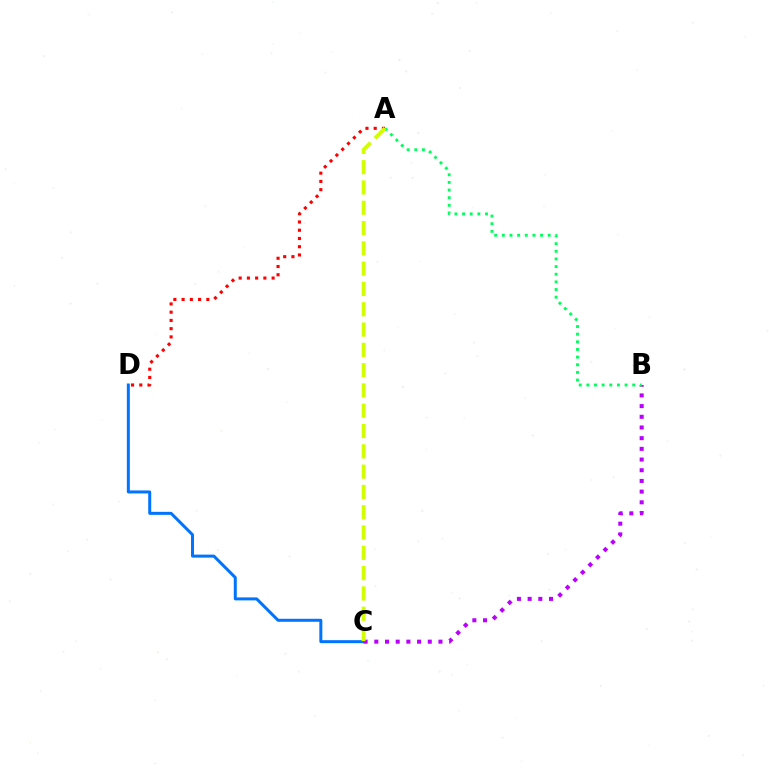{('C', 'D'): [{'color': '#0074ff', 'line_style': 'solid', 'thickness': 2.16}], ('B', 'C'): [{'color': '#b900ff', 'line_style': 'dotted', 'thickness': 2.9}], ('A', 'B'): [{'color': '#00ff5c', 'line_style': 'dotted', 'thickness': 2.08}], ('A', 'D'): [{'color': '#ff0000', 'line_style': 'dotted', 'thickness': 2.24}], ('A', 'C'): [{'color': '#d1ff00', 'line_style': 'dashed', 'thickness': 2.76}]}